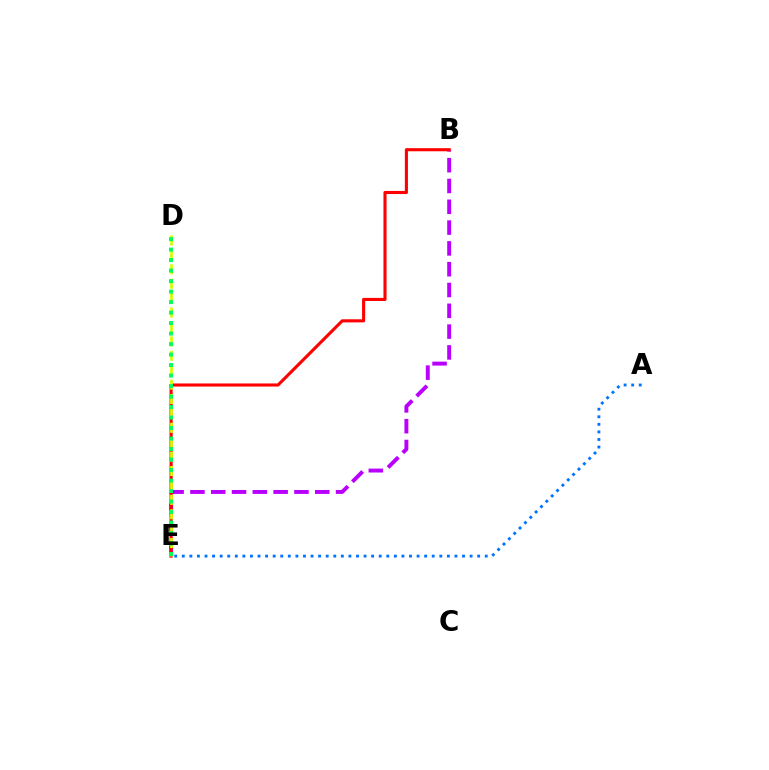{('B', 'E'): [{'color': '#b900ff', 'line_style': 'dashed', 'thickness': 2.83}, {'color': '#ff0000', 'line_style': 'solid', 'thickness': 2.23}], ('D', 'E'): [{'color': '#d1ff00', 'line_style': 'dashed', 'thickness': 1.96}, {'color': '#00ff5c', 'line_style': 'dotted', 'thickness': 2.85}], ('A', 'E'): [{'color': '#0074ff', 'line_style': 'dotted', 'thickness': 2.06}]}